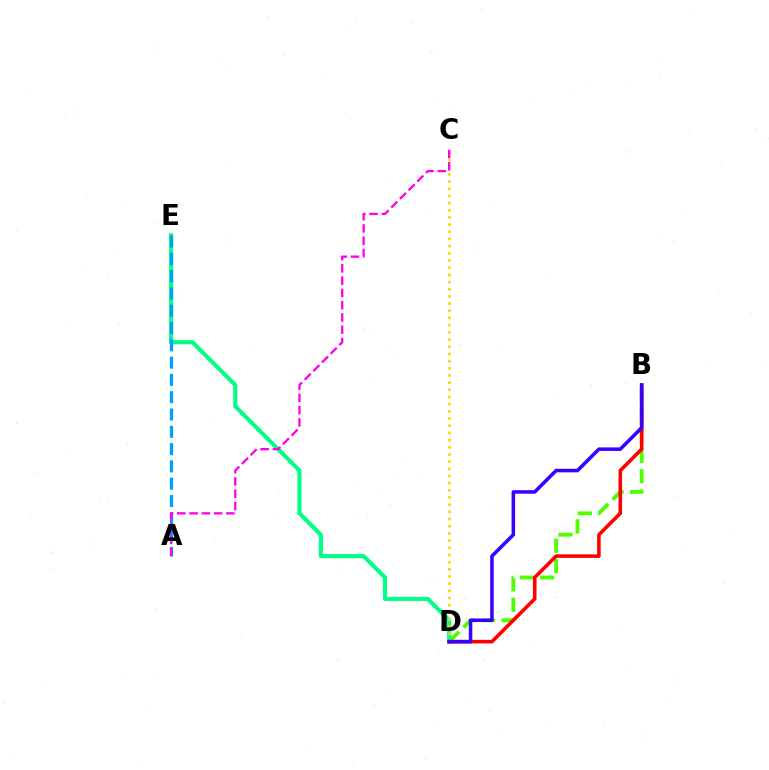{('B', 'D'): [{'color': '#4fff00', 'line_style': 'dashed', 'thickness': 2.77}, {'color': '#ff0000', 'line_style': 'solid', 'thickness': 2.58}, {'color': '#3700ff', 'line_style': 'solid', 'thickness': 2.55}], ('D', 'E'): [{'color': '#00ff86', 'line_style': 'solid', 'thickness': 2.96}], ('C', 'D'): [{'color': '#ffd500', 'line_style': 'dotted', 'thickness': 1.95}], ('A', 'E'): [{'color': '#009eff', 'line_style': 'dashed', 'thickness': 2.35}], ('A', 'C'): [{'color': '#ff00ed', 'line_style': 'dashed', 'thickness': 1.67}]}